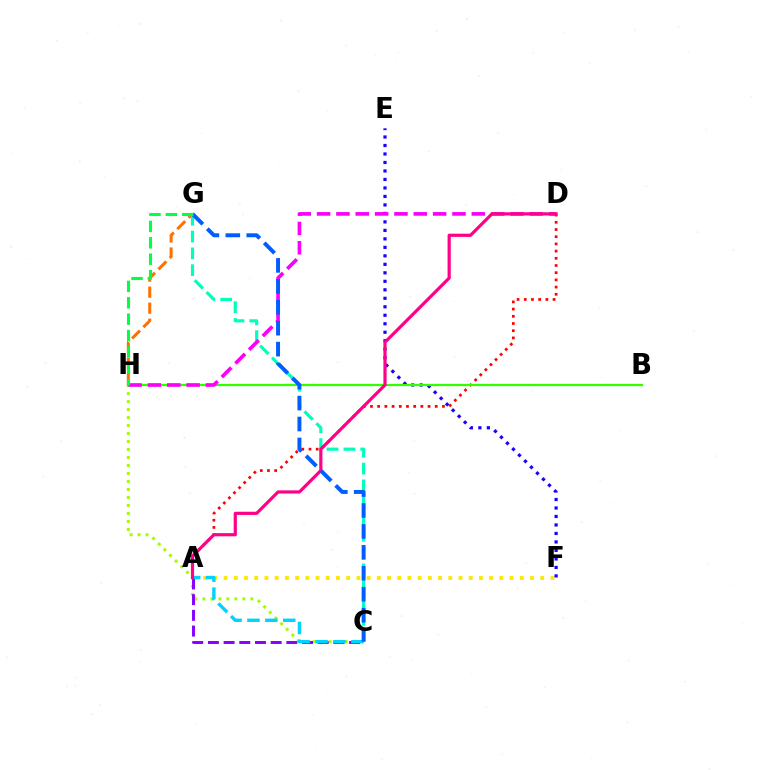{('G', 'H'): [{'color': '#ff7000', 'line_style': 'dashed', 'thickness': 2.18}, {'color': '#00ff45', 'line_style': 'dashed', 'thickness': 2.23}], ('A', 'F'): [{'color': '#ffe600', 'line_style': 'dotted', 'thickness': 2.78}], ('E', 'F'): [{'color': '#1900ff', 'line_style': 'dotted', 'thickness': 2.31}], ('C', 'H'): [{'color': '#a2ff00', 'line_style': 'dotted', 'thickness': 2.17}], ('C', 'G'): [{'color': '#00ffbb', 'line_style': 'dashed', 'thickness': 2.28}, {'color': '#005dff', 'line_style': 'dashed', 'thickness': 2.84}], ('A', 'C'): [{'color': '#8a00ff', 'line_style': 'dashed', 'thickness': 2.13}, {'color': '#00d3ff', 'line_style': 'dashed', 'thickness': 2.43}], ('A', 'D'): [{'color': '#ff0000', 'line_style': 'dotted', 'thickness': 1.96}, {'color': '#ff0088', 'line_style': 'solid', 'thickness': 2.29}], ('B', 'H'): [{'color': '#31ff00', 'line_style': 'solid', 'thickness': 1.61}], ('D', 'H'): [{'color': '#fa00f9', 'line_style': 'dashed', 'thickness': 2.63}]}